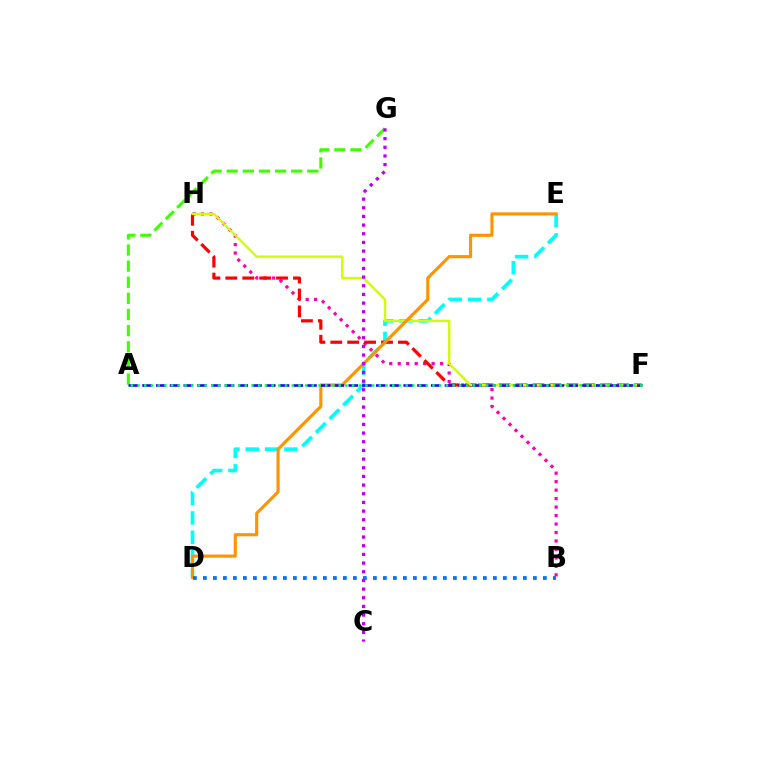{('D', 'E'): [{'color': '#00fff6', 'line_style': 'dashed', 'thickness': 2.63}, {'color': '#ff9400', 'line_style': 'solid', 'thickness': 2.25}], ('B', 'H'): [{'color': '#ff00ac', 'line_style': 'dotted', 'thickness': 2.3}], ('F', 'H'): [{'color': '#ff0000', 'line_style': 'dashed', 'thickness': 2.3}, {'color': '#d1ff00', 'line_style': 'solid', 'thickness': 1.71}], ('A', 'G'): [{'color': '#3dff00', 'line_style': 'dashed', 'thickness': 2.19}], ('A', 'F'): [{'color': '#2500ff', 'line_style': 'dashed', 'thickness': 1.87}, {'color': '#00ff5c', 'line_style': 'dotted', 'thickness': 1.82}], ('C', 'G'): [{'color': '#b900ff', 'line_style': 'dotted', 'thickness': 2.35}], ('B', 'D'): [{'color': '#0074ff', 'line_style': 'dotted', 'thickness': 2.72}]}